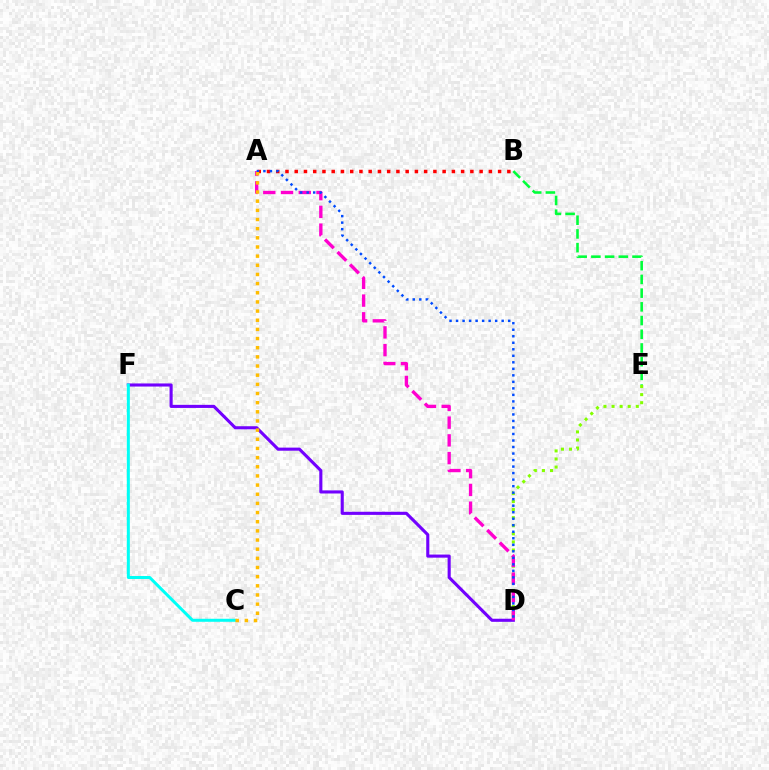{('D', 'E'): [{'color': '#84ff00', 'line_style': 'dotted', 'thickness': 2.2}], ('A', 'B'): [{'color': '#ff0000', 'line_style': 'dotted', 'thickness': 2.51}], ('D', 'F'): [{'color': '#7200ff', 'line_style': 'solid', 'thickness': 2.23}], ('A', 'D'): [{'color': '#ff00cf', 'line_style': 'dashed', 'thickness': 2.41}, {'color': '#004bff', 'line_style': 'dotted', 'thickness': 1.77}], ('B', 'E'): [{'color': '#00ff39', 'line_style': 'dashed', 'thickness': 1.86}], ('C', 'F'): [{'color': '#00fff6', 'line_style': 'solid', 'thickness': 2.16}], ('A', 'C'): [{'color': '#ffbd00', 'line_style': 'dotted', 'thickness': 2.49}]}